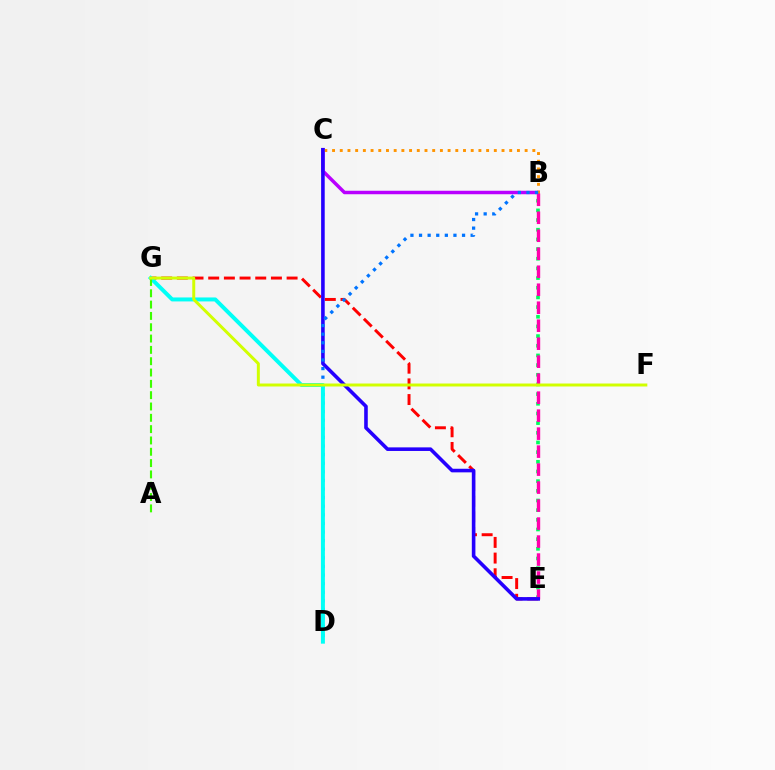{('B', 'C'): [{'color': '#b900ff', 'line_style': 'solid', 'thickness': 2.5}, {'color': '#ff9400', 'line_style': 'dotted', 'thickness': 2.09}], ('E', 'G'): [{'color': '#ff0000', 'line_style': 'dashed', 'thickness': 2.13}], ('B', 'E'): [{'color': '#00ff5c', 'line_style': 'dotted', 'thickness': 2.63}, {'color': '#ff00ac', 'line_style': 'dashed', 'thickness': 2.44}], ('C', 'E'): [{'color': '#2500ff', 'line_style': 'solid', 'thickness': 2.59}], ('B', 'D'): [{'color': '#0074ff', 'line_style': 'dotted', 'thickness': 2.34}], ('D', 'G'): [{'color': '#00fff6', 'line_style': 'solid', 'thickness': 2.86}], ('A', 'G'): [{'color': '#3dff00', 'line_style': 'dashed', 'thickness': 1.54}], ('F', 'G'): [{'color': '#d1ff00', 'line_style': 'solid', 'thickness': 2.13}]}